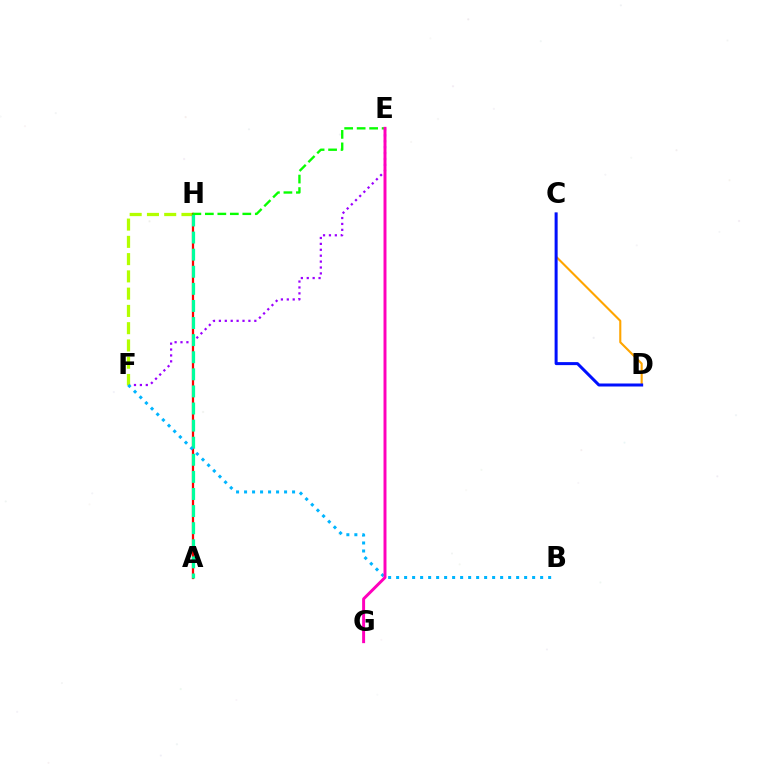{('E', 'F'): [{'color': '#9b00ff', 'line_style': 'dotted', 'thickness': 1.6}], ('F', 'H'): [{'color': '#b3ff00', 'line_style': 'dashed', 'thickness': 2.35}], ('C', 'D'): [{'color': '#ffa500', 'line_style': 'solid', 'thickness': 1.52}, {'color': '#0010ff', 'line_style': 'solid', 'thickness': 2.16}], ('A', 'H'): [{'color': '#ff0000', 'line_style': 'solid', 'thickness': 1.63}, {'color': '#00ff9d', 'line_style': 'dashed', 'thickness': 2.32}], ('B', 'F'): [{'color': '#00b5ff', 'line_style': 'dotted', 'thickness': 2.17}], ('E', 'H'): [{'color': '#08ff00', 'line_style': 'dashed', 'thickness': 1.7}], ('E', 'G'): [{'color': '#ff00bd', 'line_style': 'solid', 'thickness': 2.13}]}